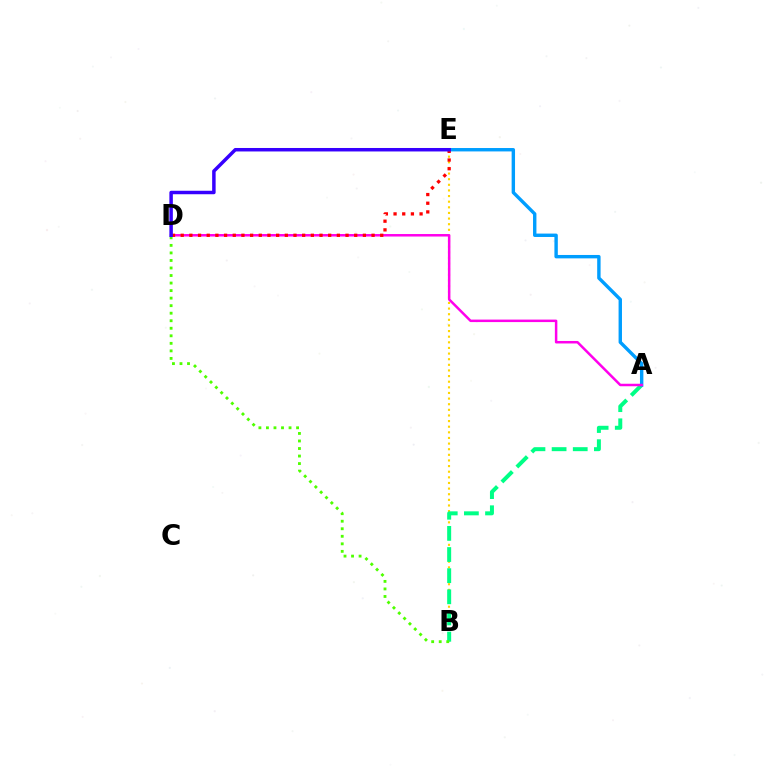{('B', 'E'): [{'color': '#ffd500', 'line_style': 'dotted', 'thickness': 1.53}], ('A', 'B'): [{'color': '#00ff86', 'line_style': 'dashed', 'thickness': 2.87}], ('A', 'E'): [{'color': '#009eff', 'line_style': 'solid', 'thickness': 2.45}], ('B', 'D'): [{'color': '#4fff00', 'line_style': 'dotted', 'thickness': 2.05}], ('A', 'D'): [{'color': '#ff00ed', 'line_style': 'solid', 'thickness': 1.8}], ('D', 'E'): [{'color': '#ff0000', 'line_style': 'dotted', 'thickness': 2.36}, {'color': '#3700ff', 'line_style': 'solid', 'thickness': 2.5}]}